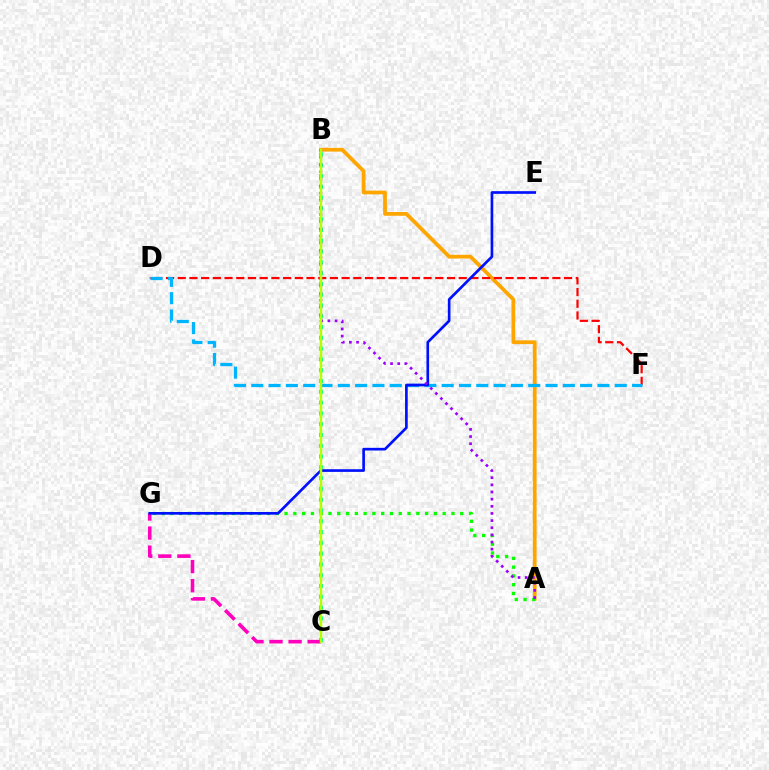{('A', 'B'): [{'color': '#ffa500', 'line_style': 'solid', 'thickness': 2.7}, {'color': '#9b00ff', 'line_style': 'dotted', 'thickness': 1.94}], ('B', 'C'): [{'color': '#00ff9d', 'line_style': 'dotted', 'thickness': 2.93}, {'color': '#b3ff00', 'line_style': 'solid', 'thickness': 1.79}], ('A', 'G'): [{'color': '#08ff00', 'line_style': 'dotted', 'thickness': 2.39}], ('D', 'F'): [{'color': '#ff0000', 'line_style': 'dashed', 'thickness': 1.59}, {'color': '#00b5ff', 'line_style': 'dashed', 'thickness': 2.35}], ('C', 'G'): [{'color': '#ff00bd', 'line_style': 'dashed', 'thickness': 2.59}], ('E', 'G'): [{'color': '#0010ff', 'line_style': 'solid', 'thickness': 1.92}]}